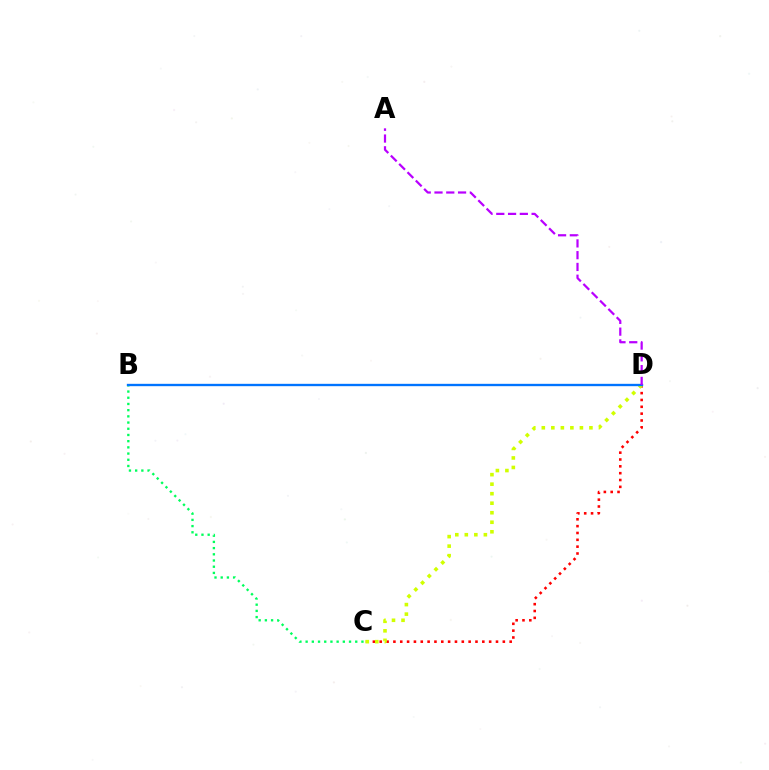{('B', 'C'): [{'color': '#00ff5c', 'line_style': 'dotted', 'thickness': 1.68}], ('C', 'D'): [{'color': '#ff0000', 'line_style': 'dotted', 'thickness': 1.86}, {'color': '#d1ff00', 'line_style': 'dotted', 'thickness': 2.59}], ('B', 'D'): [{'color': '#0074ff', 'line_style': 'solid', 'thickness': 1.69}], ('A', 'D'): [{'color': '#b900ff', 'line_style': 'dashed', 'thickness': 1.6}]}